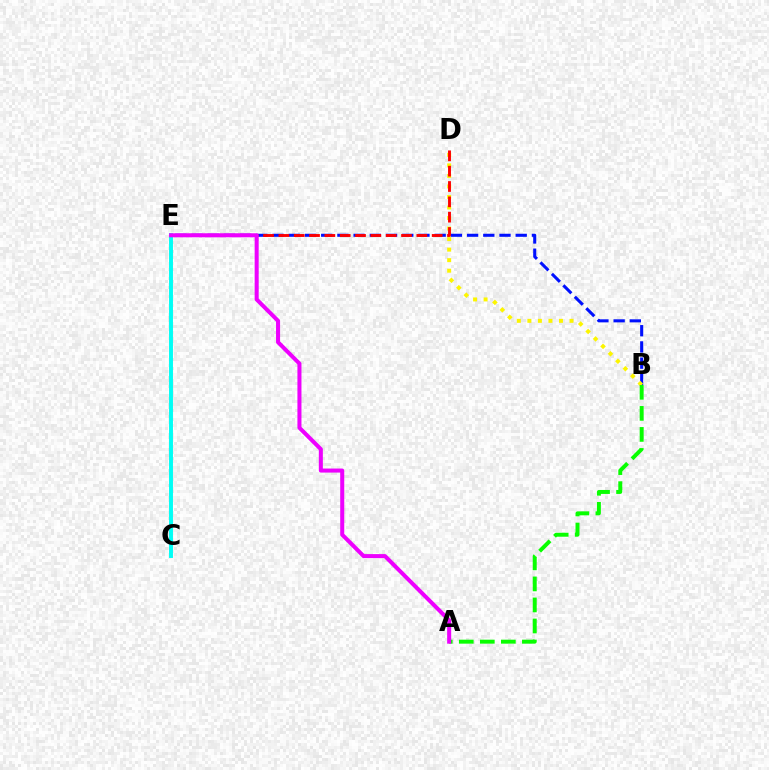{('B', 'E'): [{'color': '#0010ff', 'line_style': 'dashed', 'thickness': 2.2}], ('B', 'D'): [{'color': '#fcf500', 'line_style': 'dotted', 'thickness': 2.86}], ('D', 'E'): [{'color': '#ff0000', 'line_style': 'dashed', 'thickness': 2.08}], ('C', 'E'): [{'color': '#00fff6', 'line_style': 'solid', 'thickness': 2.83}], ('A', 'B'): [{'color': '#08ff00', 'line_style': 'dashed', 'thickness': 2.86}], ('A', 'E'): [{'color': '#ee00ff', 'line_style': 'solid', 'thickness': 2.9}]}